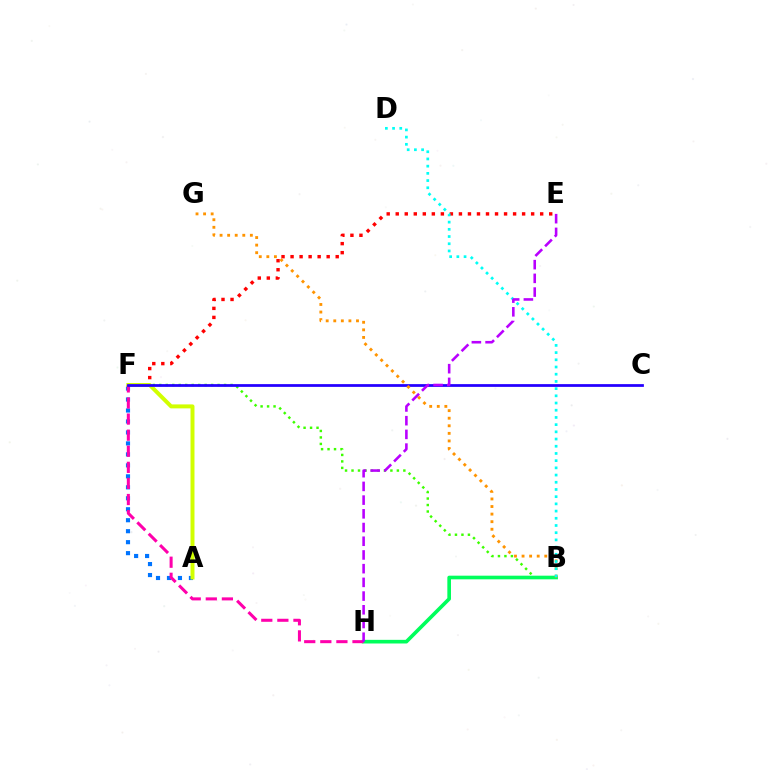{('E', 'F'): [{'color': '#ff0000', 'line_style': 'dotted', 'thickness': 2.45}], ('A', 'F'): [{'color': '#0074ff', 'line_style': 'dotted', 'thickness': 2.98}, {'color': '#d1ff00', 'line_style': 'solid', 'thickness': 2.86}], ('B', 'F'): [{'color': '#3dff00', 'line_style': 'dotted', 'thickness': 1.76}], ('B', 'H'): [{'color': '#00ff5c', 'line_style': 'solid', 'thickness': 2.62}], ('F', 'H'): [{'color': '#ff00ac', 'line_style': 'dashed', 'thickness': 2.19}], ('C', 'F'): [{'color': '#2500ff', 'line_style': 'solid', 'thickness': 1.99}], ('B', 'G'): [{'color': '#ff9400', 'line_style': 'dotted', 'thickness': 2.06}], ('B', 'D'): [{'color': '#00fff6', 'line_style': 'dotted', 'thickness': 1.96}], ('E', 'H'): [{'color': '#b900ff', 'line_style': 'dashed', 'thickness': 1.86}]}